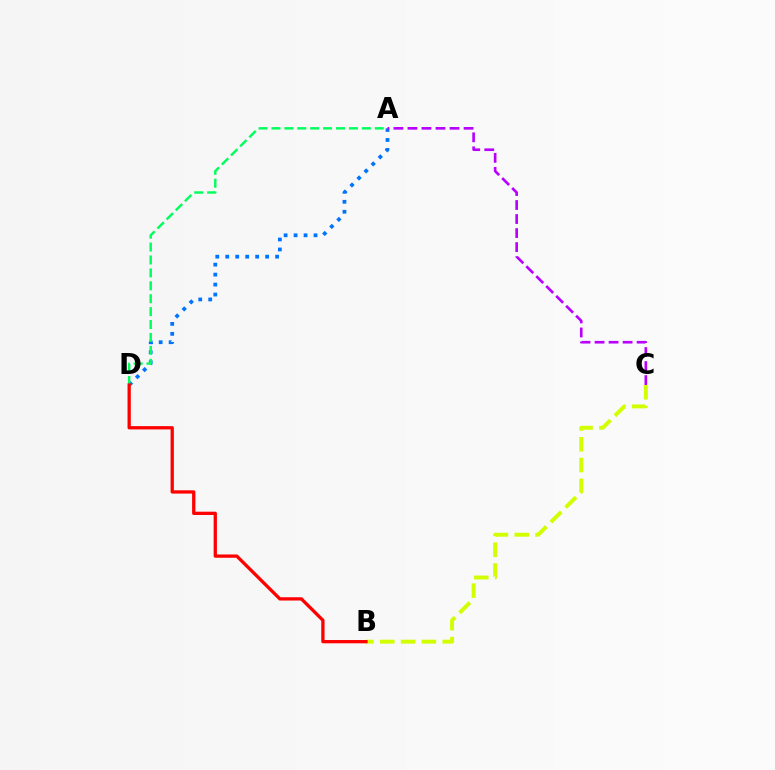{('B', 'C'): [{'color': '#d1ff00', 'line_style': 'dashed', 'thickness': 2.83}], ('A', 'D'): [{'color': '#0074ff', 'line_style': 'dotted', 'thickness': 2.71}, {'color': '#00ff5c', 'line_style': 'dashed', 'thickness': 1.75}], ('A', 'C'): [{'color': '#b900ff', 'line_style': 'dashed', 'thickness': 1.91}], ('B', 'D'): [{'color': '#ff0000', 'line_style': 'solid', 'thickness': 2.36}]}